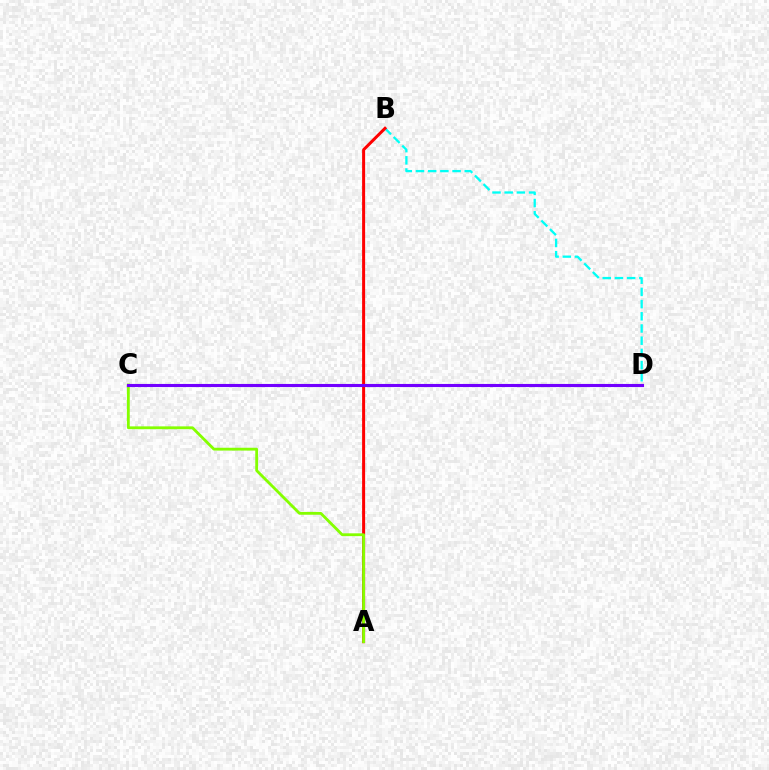{('B', 'D'): [{'color': '#00fff6', 'line_style': 'dashed', 'thickness': 1.66}], ('A', 'B'): [{'color': '#ff0000', 'line_style': 'solid', 'thickness': 2.17}], ('A', 'C'): [{'color': '#84ff00', 'line_style': 'solid', 'thickness': 2.03}], ('C', 'D'): [{'color': '#7200ff', 'line_style': 'solid', 'thickness': 2.23}]}